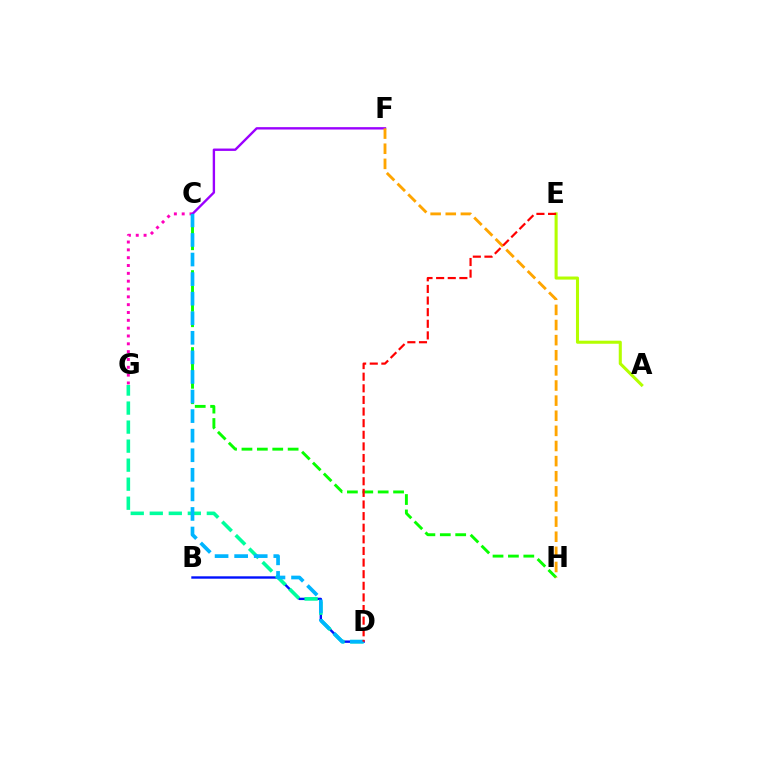{('C', 'G'): [{'color': '#ff00bd', 'line_style': 'dotted', 'thickness': 2.13}], ('C', 'H'): [{'color': '#08ff00', 'line_style': 'dashed', 'thickness': 2.09}], ('A', 'E'): [{'color': '#b3ff00', 'line_style': 'solid', 'thickness': 2.21}], ('B', 'D'): [{'color': '#0010ff', 'line_style': 'solid', 'thickness': 1.72}], ('D', 'G'): [{'color': '#00ff9d', 'line_style': 'dashed', 'thickness': 2.58}], ('C', 'F'): [{'color': '#9b00ff', 'line_style': 'solid', 'thickness': 1.71}], ('F', 'H'): [{'color': '#ffa500', 'line_style': 'dashed', 'thickness': 2.05}], ('C', 'D'): [{'color': '#00b5ff', 'line_style': 'dashed', 'thickness': 2.66}], ('D', 'E'): [{'color': '#ff0000', 'line_style': 'dashed', 'thickness': 1.58}]}